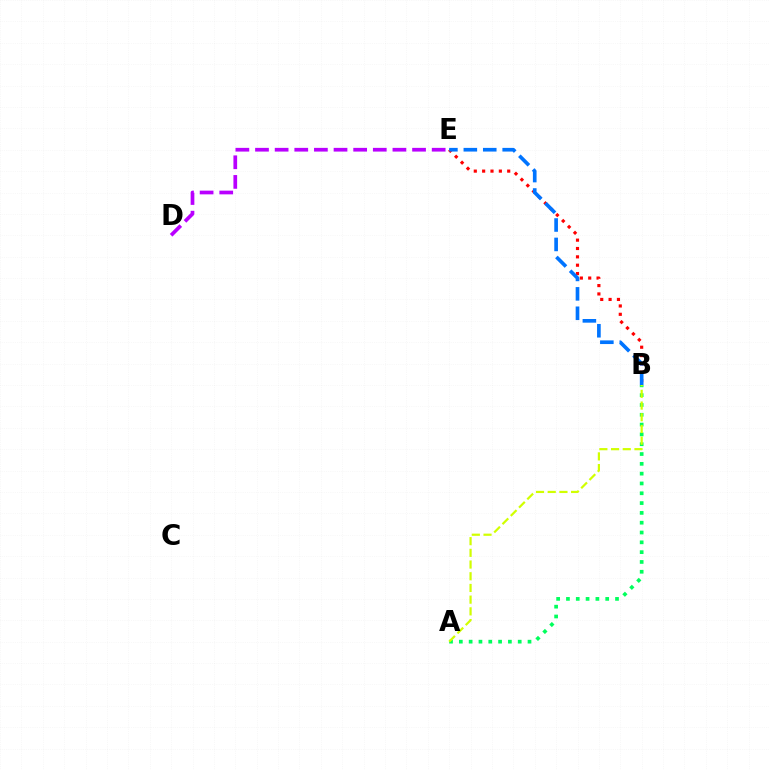{('B', 'E'): [{'color': '#ff0000', 'line_style': 'dotted', 'thickness': 2.27}, {'color': '#0074ff', 'line_style': 'dashed', 'thickness': 2.64}], ('D', 'E'): [{'color': '#b900ff', 'line_style': 'dashed', 'thickness': 2.67}], ('A', 'B'): [{'color': '#00ff5c', 'line_style': 'dotted', 'thickness': 2.67}, {'color': '#d1ff00', 'line_style': 'dashed', 'thickness': 1.59}]}